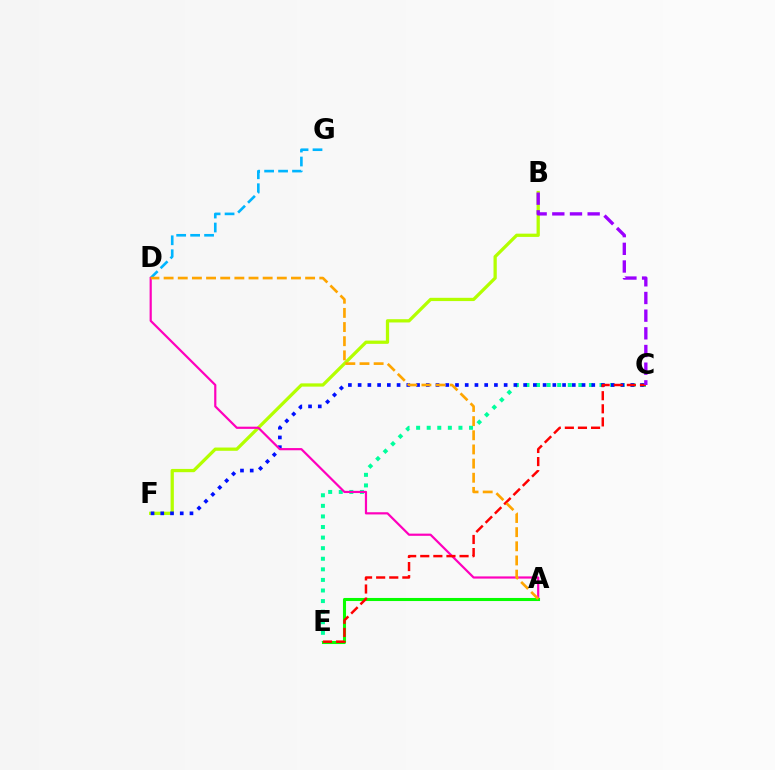{('B', 'F'): [{'color': '#b3ff00', 'line_style': 'solid', 'thickness': 2.35}], ('C', 'E'): [{'color': '#00ff9d', 'line_style': 'dotted', 'thickness': 2.87}, {'color': '#ff0000', 'line_style': 'dashed', 'thickness': 1.78}], ('C', 'F'): [{'color': '#0010ff', 'line_style': 'dotted', 'thickness': 2.65}], ('D', 'G'): [{'color': '#00b5ff', 'line_style': 'dashed', 'thickness': 1.9}], ('A', 'D'): [{'color': '#ff00bd', 'line_style': 'solid', 'thickness': 1.58}, {'color': '#ffa500', 'line_style': 'dashed', 'thickness': 1.92}], ('A', 'E'): [{'color': '#08ff00', 'line_style': 'solid', 'thickness': 2.21}], ('B', 'C'): [{'color': '#9b00ff', 'line_style': 'dashed', 'thickness': 2.4}]}